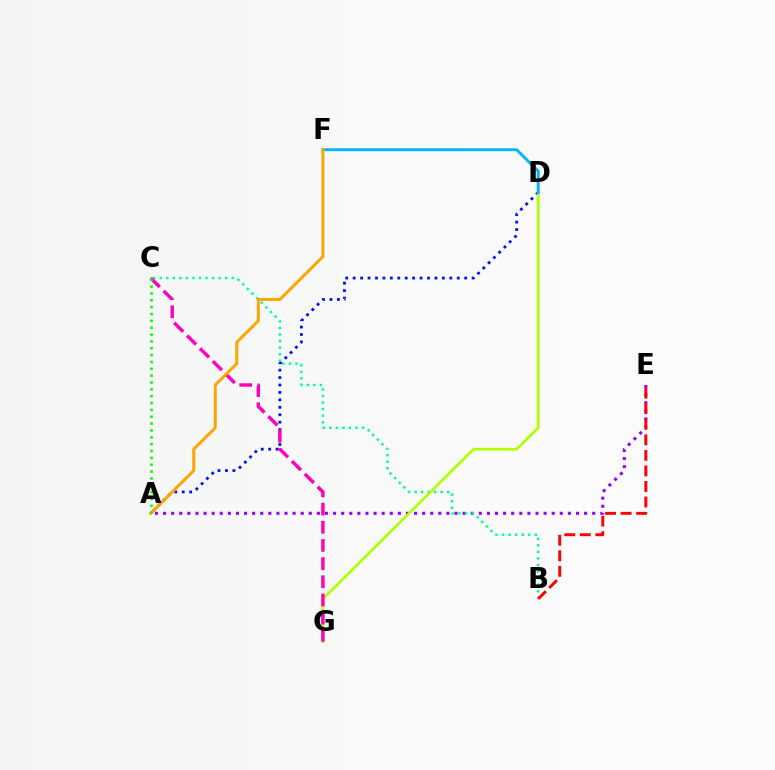{('A', 'E'): [{'color': '#9b00ff', 'line_style': 'dotted', 'thickness': 2.2}], ('A', 'D'): [{'color': '#0010ff', 'line_style': 'dotted', 'thickness': 2.02}], ('B', 'C'): [{'color': '#00ff9d', 'line_style': 'dotted', 'thickness': 1.78}], ('B', 'E'): [{'color': '#ff0000', 'line_style': 'dashed', 'thickness': 2.11}], ('D', 'G'): [{'color': '#b3ff00', 'line_style': 'solid', 'thickness': 1.97}], ('D', 'F'): [{'color': '#00b5ff', 'line_style': 'solid', 'thickness': 2.08}], ('C', 'G'): [{'color': '#ff00bd', 'line_style': 'dashed', 'thickness': 2.47}], ('A', 'F'): [{'color': '#ffa500', 'line_style': 'solid', 'thickness': 2.14}], ('A', 'C'): [{'color': '#08ff00', 'line_style': 'dotted', 'thickness': 1.86}]}